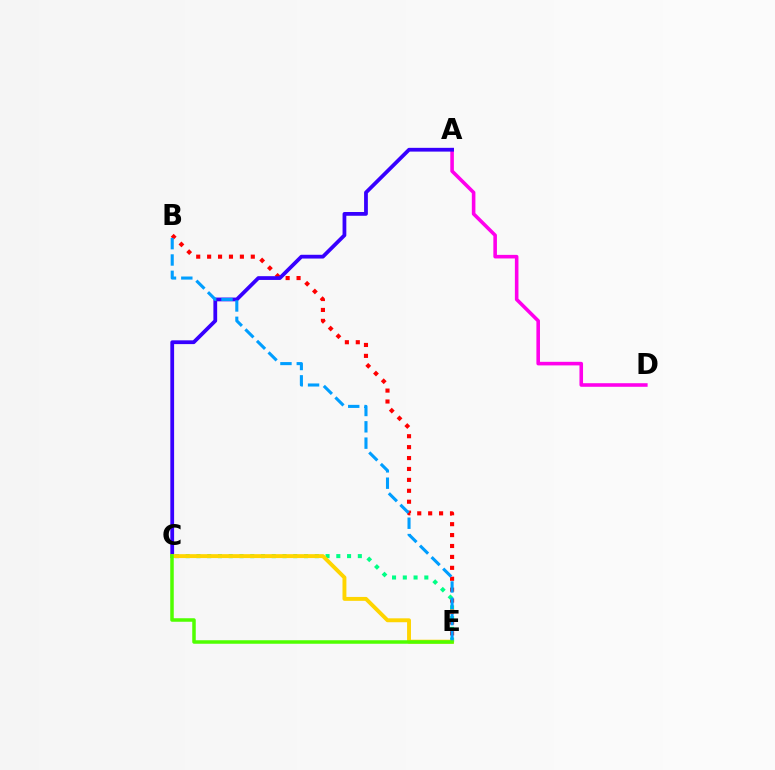{('B', 'E'): [{'color': '#ff0000', 'line_style': 'dotted', 'thickness': 2.97}, {'color': '#009eff', 'line_style': 'dashed', 'thickness': 2.22}], ('A', 'D'): [{'color': '#ff00ed', 'line_style': 'solid', 'thickness': 2.58}], ('A', 'C'): [{'color': '#3700ff', 'line_style': 'solid', 'thickness': 2.71}], ('C', 'E'): [{'color': '#00ff86', 'line_style': 'dotted', 'thickness': 2.92}, {'color': '#ffd500', 'line_style': 'solid', 'thickness': 2.81}, {'color': '#4fff00', 'line_style': 'solid', 'thickness': 2.53}]}